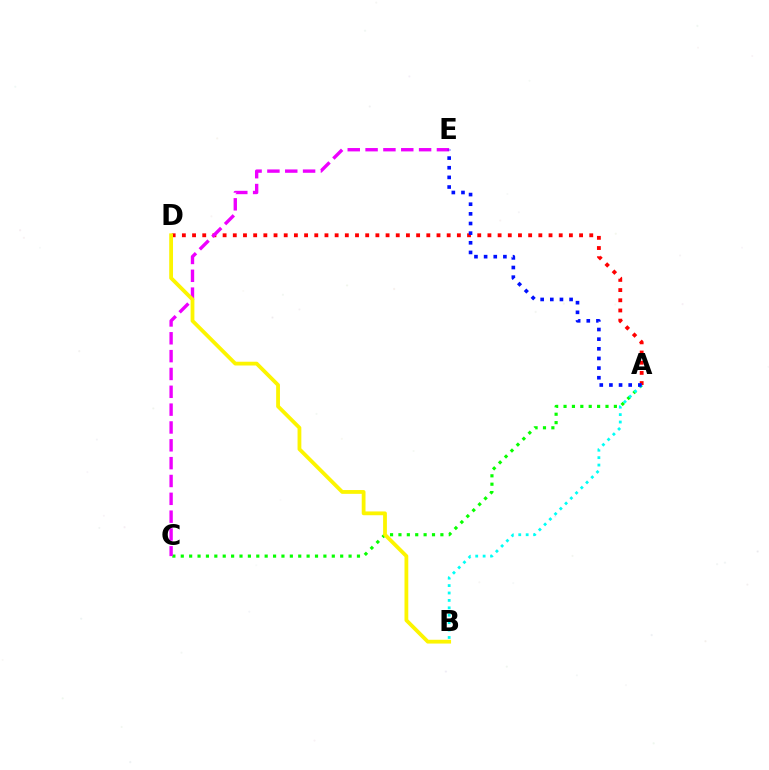{('A', 'C'): [{'color': '#08ff00', 'line_style': 'dotted', 'thickness': 2.28}], ('A', 'D'): [{'color': '#ff0000', 'line_style': 'dotted', 'thickness': 2.77}], ('A', 'B'): [{'color': '#00fff6', 'line_style': 'dotted', 'thickness': 2.01}], ('C', 'E'): [{'color': '#ee00ff', 'line_style': 'dashed', 'thickness': 2.42}], ('B', 'D'): [{'color': '#fcf500', 'line_style': 'solid', 'thickness': 2.73}], ('A', 'E'): [{'color': '#0010ff', 'line_style': 'dotted', 'thickness': 2.62}]}